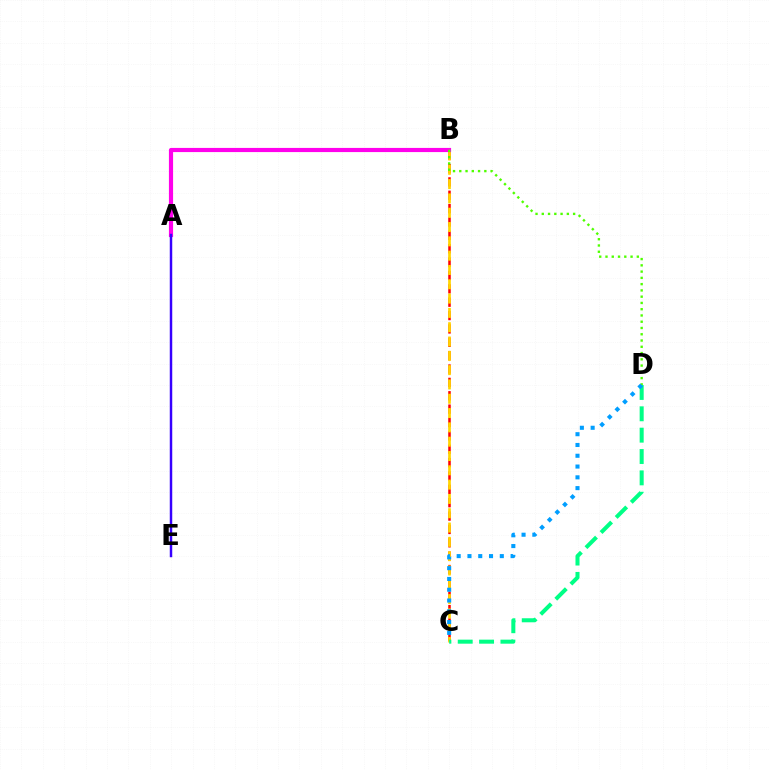{('B', 'C'): [{'color': '#ff0000', 'line_style': 'dashed', 'thickness': 1.82}, {'color': '#ffd500', 'line_style': 'dashed', 'thickness': 1.94}], ('C', 'D'): [{'color': '#00ff86', 'line_style': 'dashed', 'thickness': 2.9}, {'color': '#009eff', 'line_style': 'dotted', 'thickness': 2.93}], ('A', 'B'): [{'color': '#ff00ed', 'line_style': 'solid', 'thickness': 3.0}], ('B', 'D'): [{'color': '#4fff00', 'line_style': 'dotted', 'thickness': 1.7}], ('A', 'E'): [{'color': '#3700ff', 'line_style': 'solid', 'thickness': 1.78}]}